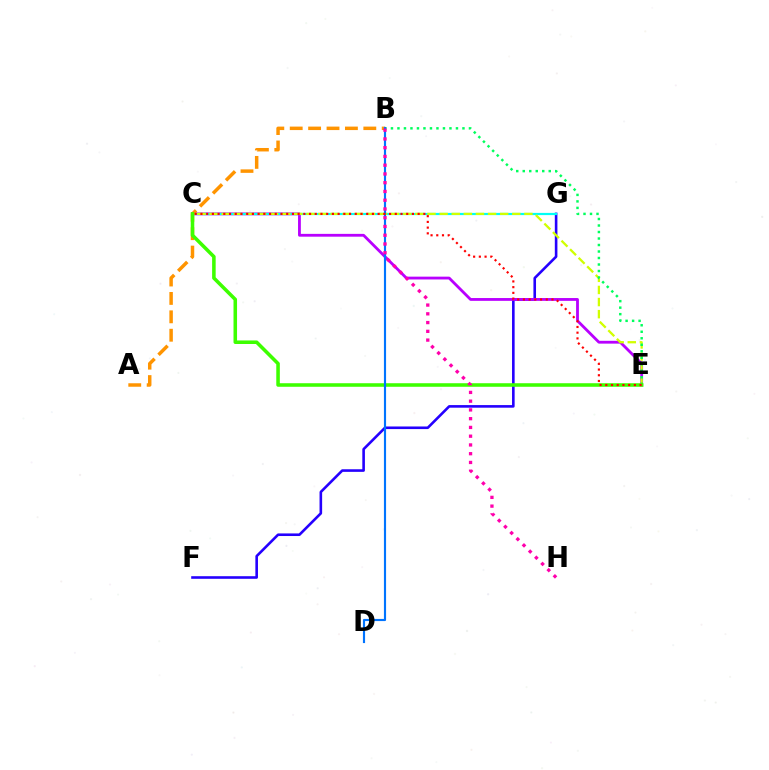{('F', 'G'): [{'color': '#2500ff', 'line_style': 'solid', 'thickness': 1.88}], ('C', 'E'): [{'color': '#b900ff', 'line_style': 'solid', 'thickness': 2.02}, {'color': '#d1ff00', 'line_style': 'dashed', 'thickness': 1.64}, {'color': '#3dff00', 'line_style': 'solid', 'thickness': 2.56}, {'color': '#ff0000', 'line_style': 'dotted', 'thickness': 1.55}], ('C', 'G'): [{'color': '#00fff6', 'line_style': 'solid', 'thickness': 1.59}], ('A', 'B'): [{'color': '#ff9400', 'line_style': 'dashed', 'thickness': 2.5}], ('B', 'E'): [{'color': '#00ff5c', 'line_style': 'dotted', 'thickness': 1.77}], ('B', 'D'): [{'color': '#0074ff', 'line_style': 'solid', 'thickness': 1.55}], ('B', 'H'): [{'color': '#ff00ac', 'line_style': 'dotted', 'thickness': 2.38}]}